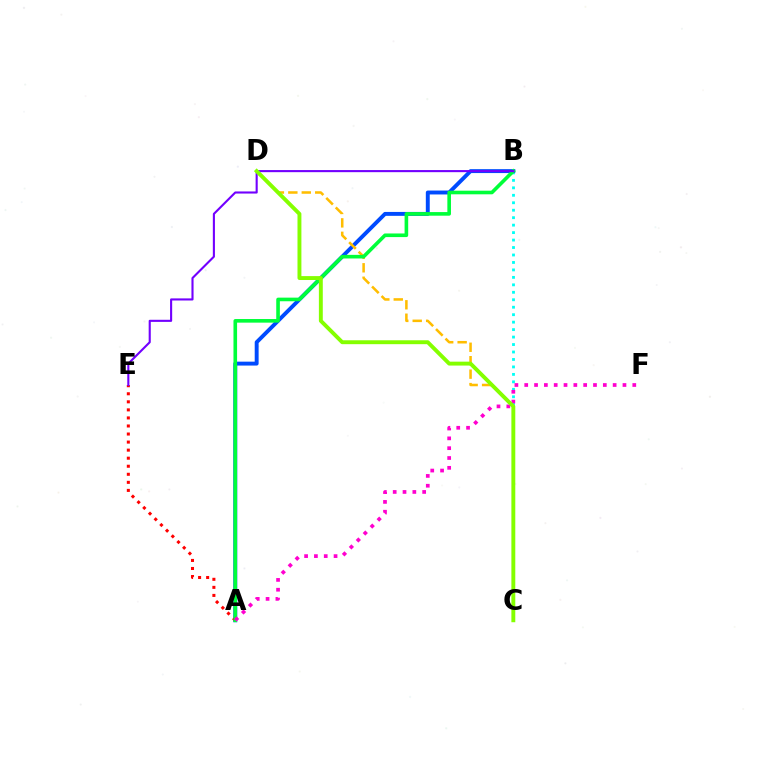{('B', 'C'): [{'color': '#00fff6', 'line_style': 'dotted', 'thickness': 2.03}], ('A', 'B'): [{'color': '#004bff', 'line_style': 'solid', 'thickness': 2.82}, {'color': '#00ff39', 'line_style': 'solid', 'thickness': 2.6}], ('A', 'E'): [{'color': '#ff0000', 'line_style': 'dotted', 'thickness': 2.19}], ('C', 'D'): [{'color': '#ffbd00', 'line_style': 'dashed', 'thickness': 1.83}, {'color': '#84ff00', 'line_style': 'solid', 'thickness': 2.81}], ('B', 'E'): [{'color': '#7200ff', 'line_style': 'solid', 'thickness': 1.52}], ('A', 'F'): [{'color': '#ff00cf', 'line_style': 'dotted', 'thickness': 2.67}]}